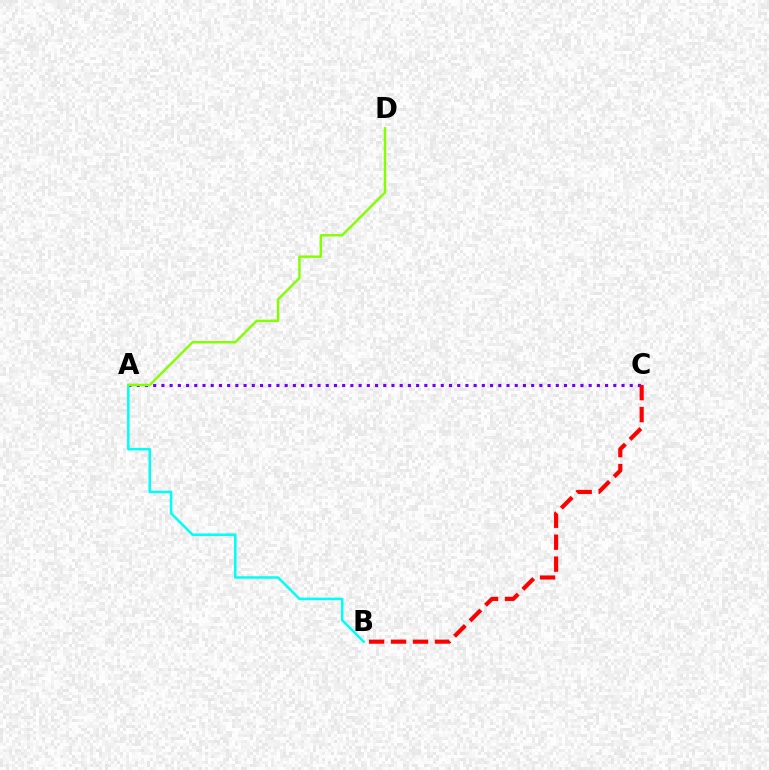{('A', 'C'): [{'color': '#7200ff', 'line_style': 'dotted', 'thickness': 2.23}], ('A', 'B'): [{'color': '#00fff6', 'line_style': 'solid', 'thickness': 1.82}], ('B', 'C'): [{'color': '#ff0000', 'line_style': 'dashed', 'thickness': 2.98}], ('A', 'D'): [{'color': '#84ff00', 'line_style': 'solid', 'thickness': 1.75}]}